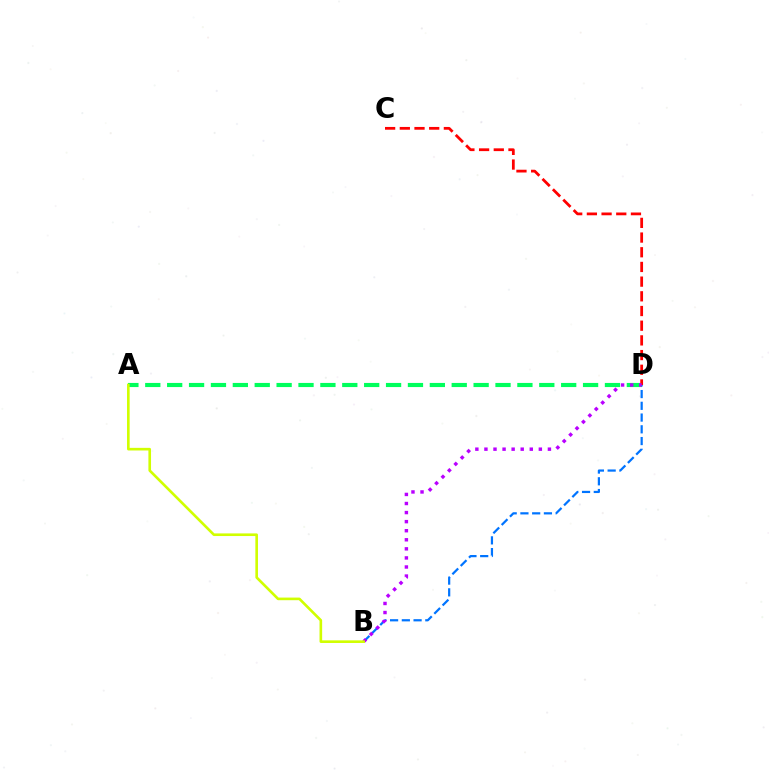{('A', 'D'): [{'color': '#00ff5c', 'line_style': 'dashed', 'thickness': 2.97}], ('C', 'D'): [{'color': '#ff0000', 'line_style': 'dashed', 'thickness': 2.0}], ('B', 'D'): [{'color': '#0074ff', 'line_style': 'dashed', 'thickness': 1.6}, {'color': '#b900ff', 'line_style': 'dotted', 'thickness': 2.46}], ('A', 'B'): [{'color': '#d1ff00', 'line_style': 'solid', 'thickness': 1.89}]}